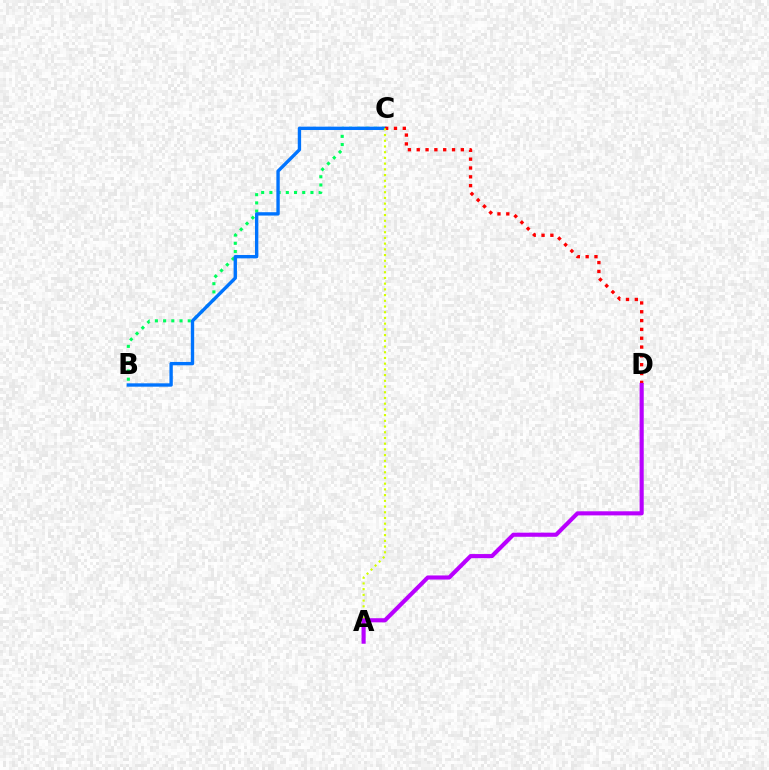{('B', 'C'): [{'color': '#00ff5c', 'line_style': 'dotted', 'thickness': 2.23}, {'color': '#0074ff', 'line_style': 'solid', 'thickness': 2.42}], ('C', 'D'): [{'color': '#ff0000', 'line_style': 'dotted', 'thickness': 2.4}], ('A', 'C'): [{'color': '#d1ff00', 'line_style': 'dotted', 'thickness': 1.55}], ('A', 'D'): [{'color': '#b900ff', 'line_style': 'solid', 'thickness': 2.96}]}